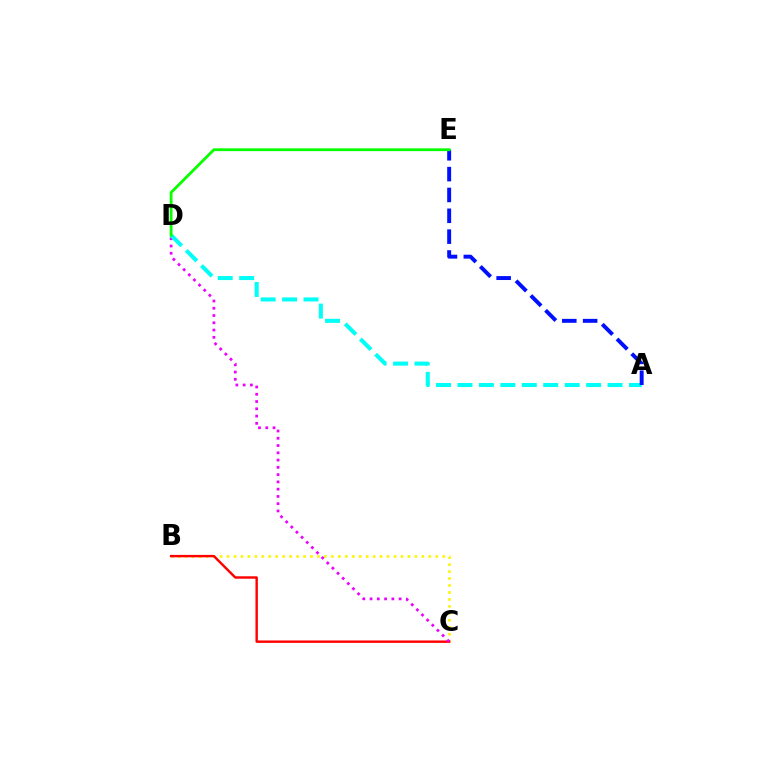{('B', 'C'): [{'color': '#fcf500', 'line_style': 'dotted', 'thickness': 1.89}, {'color': '#ff0000', 'line_style': 'solid', 'thickness': 1.74}], ('C', 'D'): [{'color': '#ee00ff', 'line_style': 'dotted', 'thickness': 1.97}], ('A', 'D'): [{'color': '#00fff6', 'line_style': 'dashed', 'thickness': 2.91}], ('A', 'E'): [{'color': '#0010ff', 'line_style': 'dashed', 'thickness': 2.83}], ('D', 'E'): [{'color': '#08ff00', 'line_style': 'solid', 'thickness': 2.03}]}